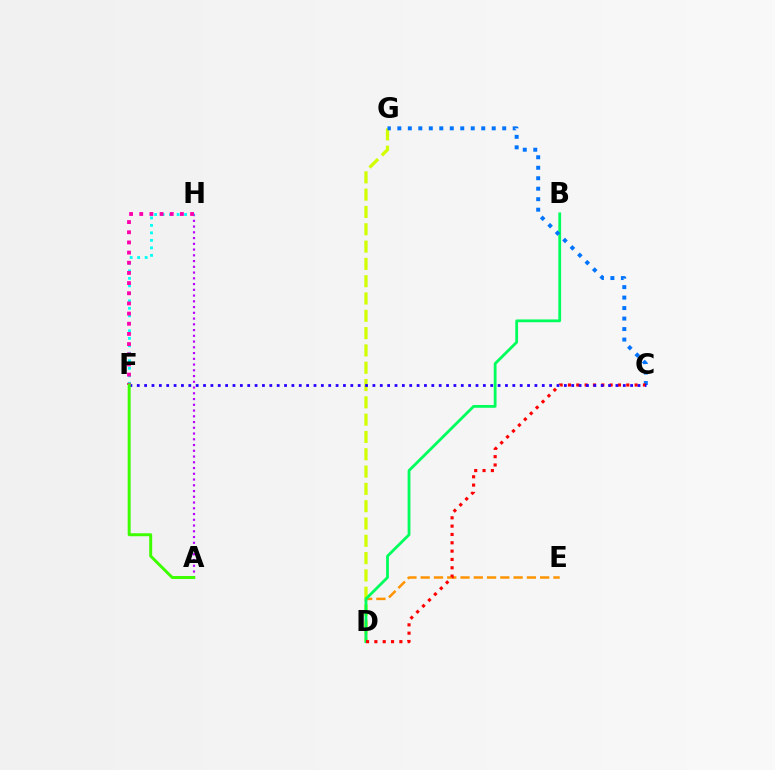{('D', 'E'): [{'color': '#ff9400', 'line_style': 'dashed', 'thickness': 1.8}], ('A', 'H'): [{'color': '#b900ff', 'line_style': 'dotted', 'thickness': 1.56}], ('D', 'G'): [{'color': '#d1ff00', 'line_style': 'dashed', 'thickness': 2.35}], ('F', 'H'): [{'color': '#00fff6', 'line_style': 'dotted', 'thickness': 2.04}, {'color': '#ff00ac', 'line_style': 'dotted', 'thickness': 2.76}], ('B', 'D'): [{'color': '#00ff5c', 'line_style': 'solid', 'thickness': 2.01}], ('C', 'G'): [{'color': '#0074ff', 'line_style': 'dotted', 'thickness': 2.85}], ('C', 'D'): [{'color': '#ff0000', 'line_style': 'dotted', 'thickness': 2.26}], ('C', 'F'): [{'color': '#2500ff', 'line_style': 'dotted', 'thickness': 2.0}], ('A', 'F'): [{'color': '#3dff00', 'line_style': 'solid', 'thickness': 2.13}]}